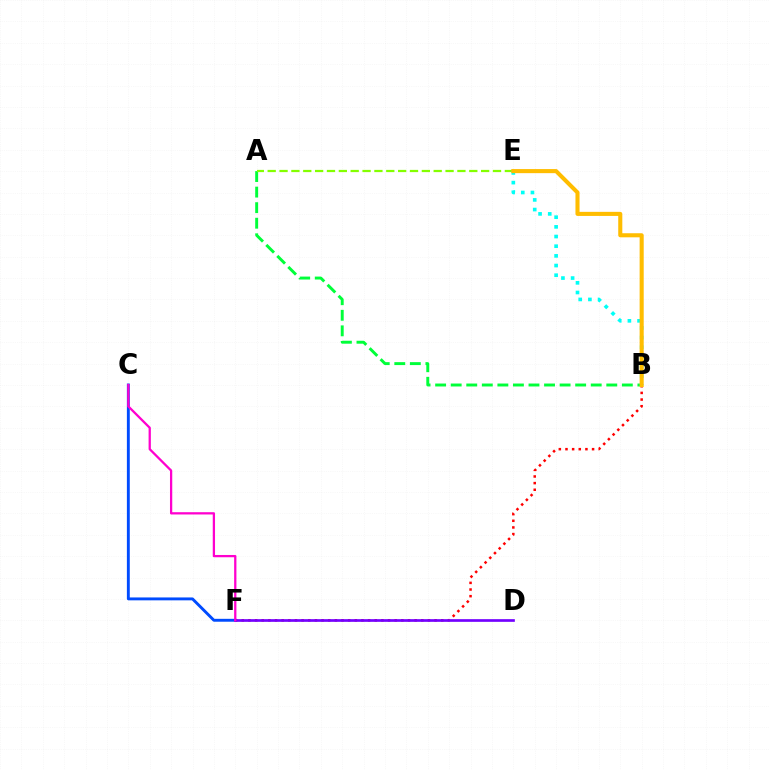{('B', 'F'): [{'color': '#ff0000', 'line_style': 'dotted', 'thickness': 1.81}], ('A', 'B'): [{'color': '#00ff39', 'line_style': 'dashed', 'thickness': 2.11}], ('C', 'F'): [{'color': '#004bff', 'line_style': 'solid', 'thickness': 2.09}, {'color': '#ff00cf', 'line_style': 'solid', 'thickness': 1.64}], ('A', 'E'): [{'color': '#84ff00', 'line_style': 'dashed', 'thickness': 1.61}], ('B', 'E'): [{'color': '#00fff6', 'line_style': 'dotted', 'thickness': 2.63}, {'color': '#ffbd00', 'line_style': 'solid', 'thickness': 2.94}], ('D', 'F'): [{'color': '#7200ff', 'line_style': 'solid', 'thickness': 1.93}]}